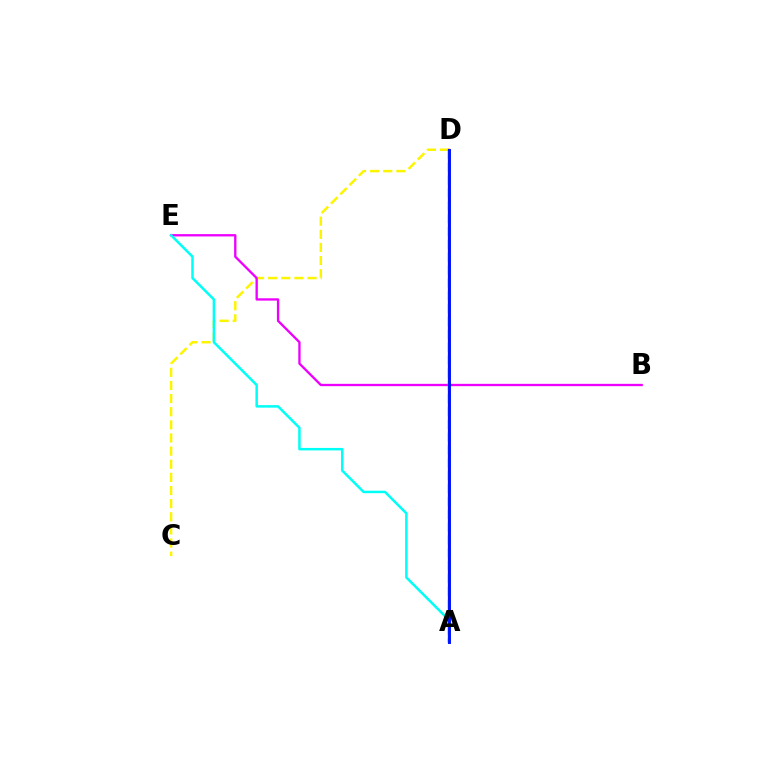{('C', 'D'): [{'color': '#fcf500', 'line_style': 'dashed', 'thickness': 1.78}], ('A', 'D'): [{'color': '#ff0000', 'line_style': 'solid', 'thickness': 1.66}, {'color': '#08ff00', 'line_style': 'dashed', 'thickness': 1.75}, {'color': '#0010ff', 'line_style': 'solid', 'thickness': 2.1}], ('B', 'E'): [{'color': '#ee00ff', 'line_style': 'solid', 'thickness': 1.68}], ('A', 'E'): [{'color': '#00fff6', 'line_style': 'solid', 'thickness': 1.8}]}